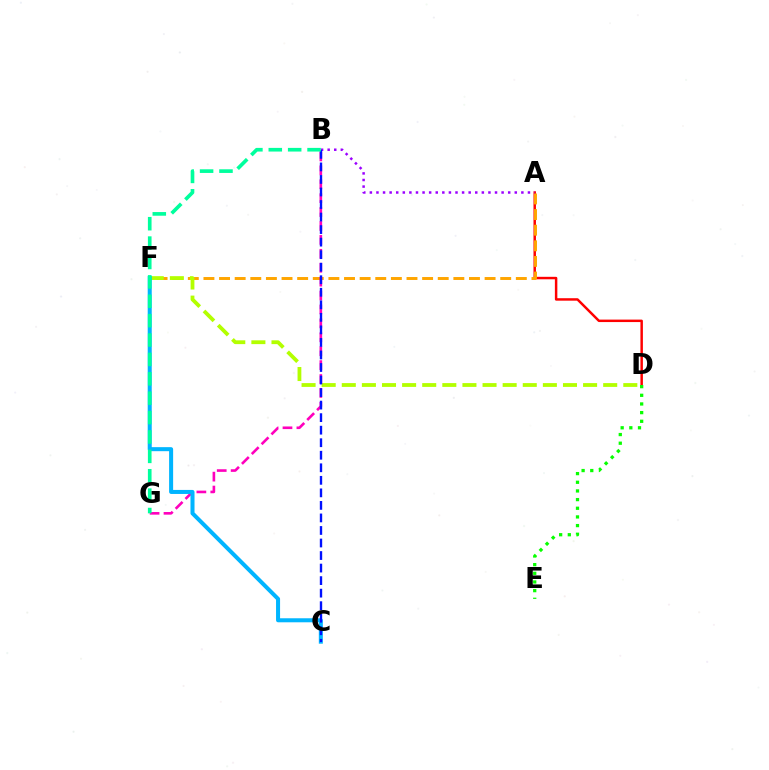{('A', 'D'): [{'color': '#ff0000', 'line_style': 'solid', 'thickness': 1.78}], ('A', 'F'): [{'color': '#ffa500', 'line_style': 'dashed', 'thickness': 2.12}], ('D', 'F'): [{'color': '#b3ff00', 'line_style': 'dashed', 'thickness': 2.73}], ('B', 'G'): [{'color': '#ff00bd', 'line_style': 'dashed', 'thickness': 1.89}, {'color': '#00ff9d', 'line_style': 'dashed', 'thickness': 2.63}], ('C', 'F'): [{'color': '#00b5ff', 'line_style': 'solid', 'thickness': 2.9}], ('D', 'E'): [{'color': '#08ff00', 'line_style': 'dotted', 'thickness': 2.35}], ('A', 'B'): [{'color': '#9b00ff', 'line_style': 'dotted', 'thickness': 1.79}], ('B', 'C'): [{'color': '#0010ff', 'line_style': 'dashed', 'thickness': 1.7}]}